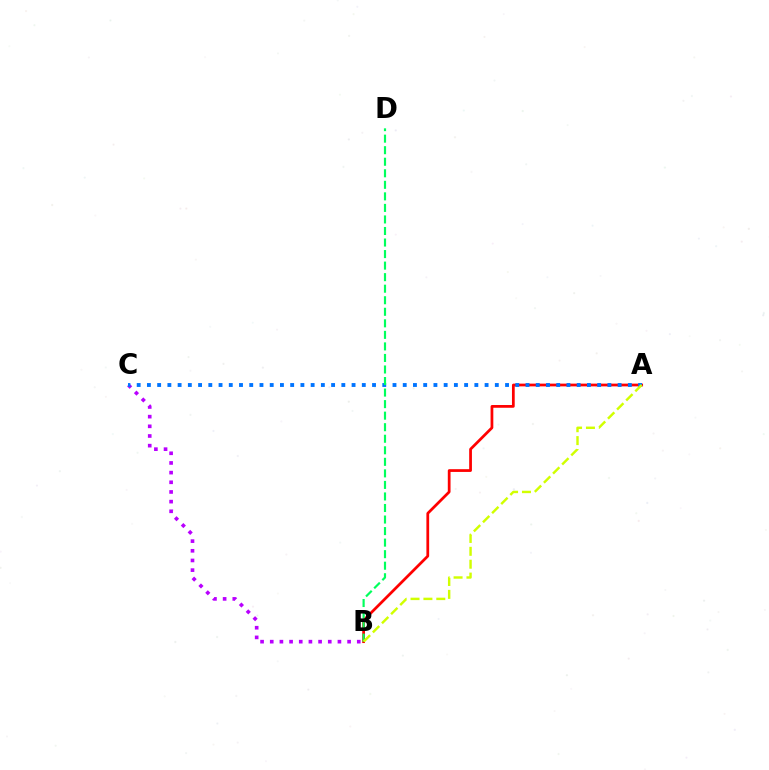{('B', 'C'): [{'color': '#b900ff', 'line_style': 'dotted', 'thickness': 2.63}], ('A', 'B'): [{'color': '#ff0000', 'line_style': 'solid', 'thickness': 1.98}, {'color': '#d1ff00', 'line_style': 'dashed', 'thickness': 1.75}], ('A', 'C'): [{'color': '#0074ff', 'line_style': 'dotted', 'thickness': 2.78}], ('B', 'D'): [{'color': '#00ff5c', 'line_style': 'dashed', 'thickness': 1.57}]}